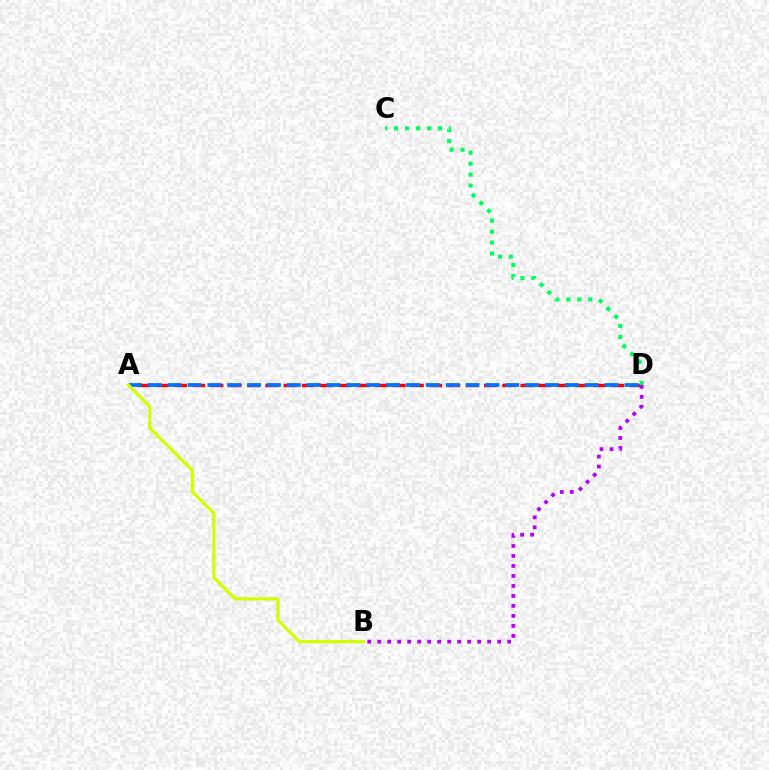{('A', 'D'): [{'color': '#ff0000', 'line_style': 'dashed', 'thickness': 2.48}, {'color': '#0074ff', 'line_style': 'dashed', 'thickness': 2.7}], ('B', 'D'): [{'color': '#b900ff', 'line_style': 'dotted', 'thickness': 2.71}], ('C', 'D'): [{'color': '#00ff5c', 'line_style': 'dotted', 'thickness': 2.98}], ('A', 'B'): [{'color': '#d1ff00', 'line_style': 'solid', 'thickness': 2.3}]}